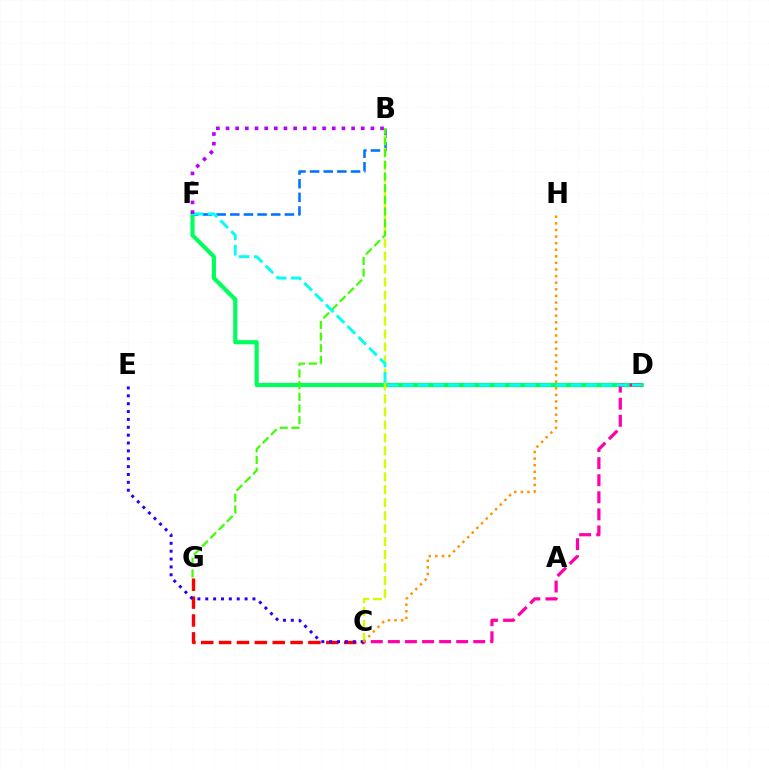{('B', 'F'): [{'color': '#0074ff', 'line_style': 'dashed', 'thickness': 1.85}, {'color': '#b900ff', 'line_style': 'dotted', 'thickness': 2.62}], ('D', 'F'): [{'color': '#00ff5c', 'line_style': 'solid', 'thickness': 2.99}, {'color': '#00fff6', 'line_style': 'dashed', 'thickness': 2.08}], ('C', 'G'): [{'color': '#ff0000', 'line_style': 'dashed', 'thickness': 2.43}], ('C', 'E'): [{'color': '#2500ff', 'line_style': 'dotted', 'thickness': 2.14}], ('B', 'C'): [{'color': '#d1ff00', 'line_style': 'dashed', 'thickness': 1.76}], ('C', 'D'): [{'color': '#ff00ac', 'line_style': 'dashed', 'thickness': 2.32}], ('B', 'G'): [{'color': '#3dff00', 'line_style': 'dashed', 'thickness': 1.59}], ('C', 'H'): [{'color': '#ff9400', 'line_style': 'dotted', 'thickness': 1.79}]}